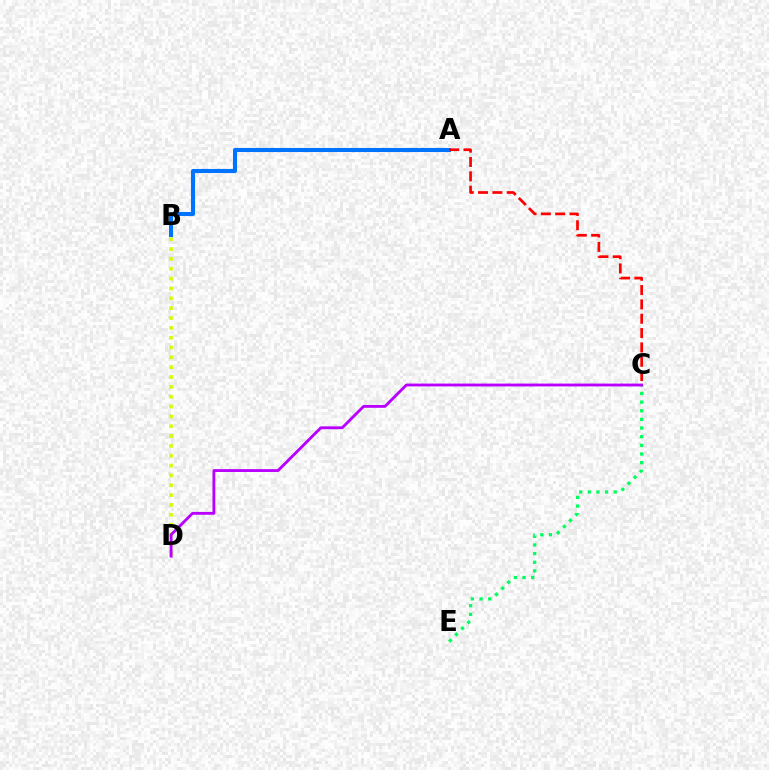{('B', 'D'): [{'color': '#d1ff00', 'line_style': 'dotted', 'thickness': 2.67}], ('A', 'B'): [{'color': '#0074ff', 'line_style': 'solid', 'thickness': 2.94}], ('A', 'C'): [{'color': '#ff0000', 'line_style': 'dashed', 'thickness': 1.95}], ('C', 'E'): [{'color': '#00ff5c', 'line_style': 'dotted', 'thickness': 2.35}], ('C', 'D'): [{'color': '#b900ff', 'line_style': 'solid', 'thickness': 2.05}]}